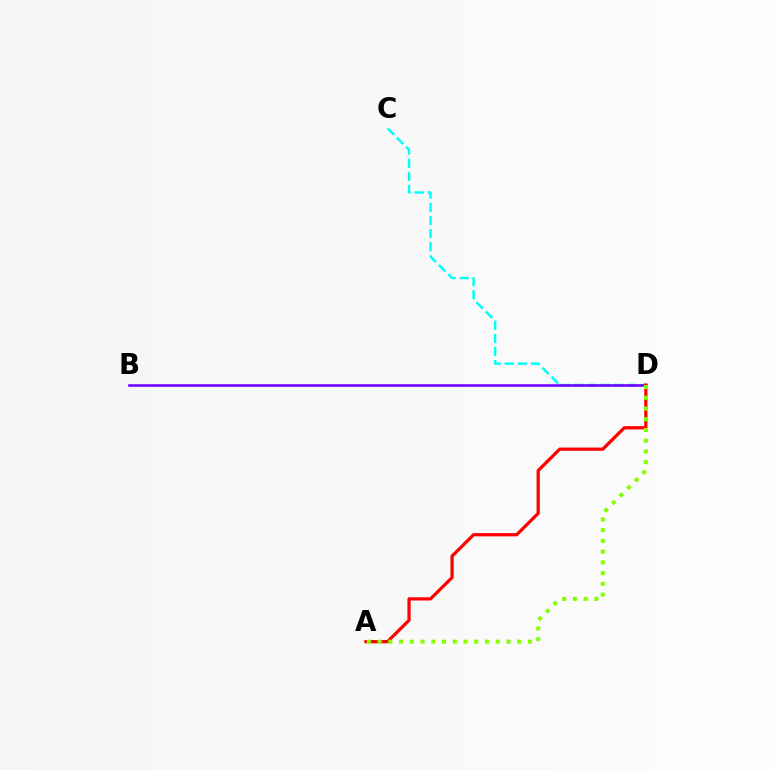{('C', 'D'): [{'color': '#00fff6', 'line_style': 'dashed', 'thickness': 1.78}], ('B', 'D'): [{'color': '#7200ff', 'line_style': 'solid', 'thickness': 1.86}], ('A', 'D'): [{'color': '#ff0000', 'line_style': 'solid', 'thickness': 2.33}, {'color': '#84ff00', 'line_style': 'dotted', 'thickness': 2.92}]}